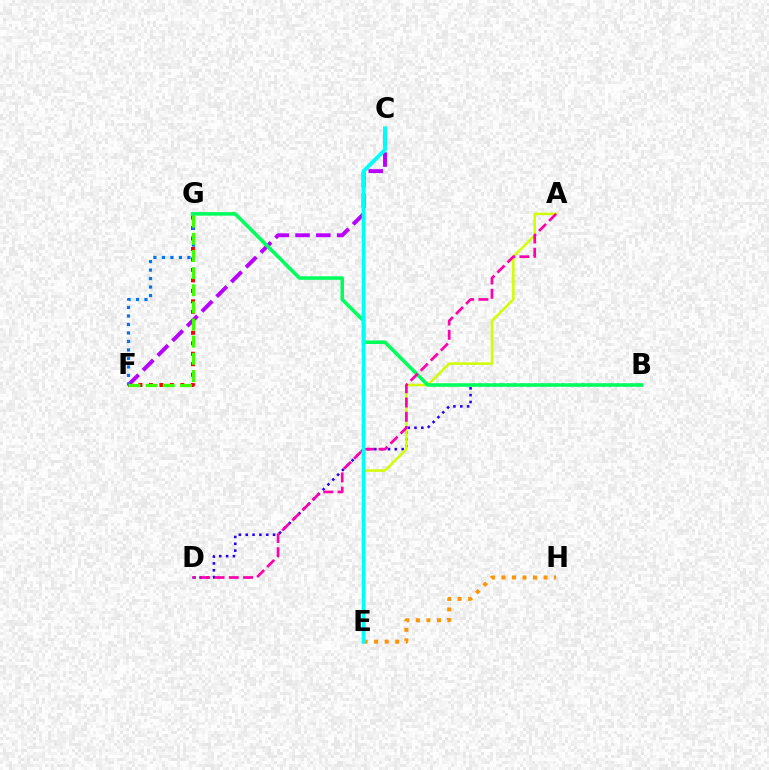{('B', 'D'): [{'color': '#2500ff', 'line_style': 'dotted', 'thickness': 1.86}], ('A', 'E'): [{'color': '#d1ff00', 'line_style': 'solid', 'thickness': 1.8}], ('C', 'F'): [{'color': '#b900ff', 'line_style': 'dashed', 'thickness': 2.83}], ('E', 'H'): [{'color': '#ff9400', 'line_style': 'dotted', 'thickness': 2.86}], ('F', 'G'): [{'color': '#ff0000', 'line_style': 'dotted', 'thickness': 2.85}, {'color': '#0074ff', 'line_style': 'dotted', 'thickness': 2.31}, {'color': '#3dff00', 'line_style': 'dashed', 'thickness': 2.33}], ('B', 'G'): [{'color': '#00ff5c', 'line_style': 'solid', 'thickness': 2.56}], ('A', 'D'): [{'color': '#ff00ac', 'line_style': 'dashed', 'thickness': 1.94}], ('C', 'E'): [{'color': '#00fff6', 'line_style': 'solid', 'thickness': 2.81}]}